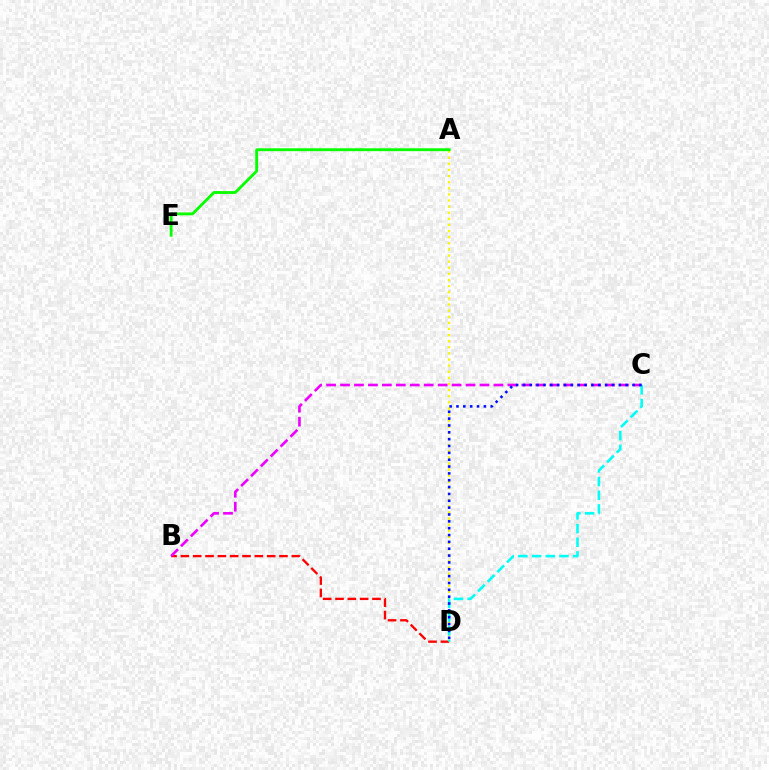{('A', 'D'): [{'color': '#fcf500', 'line_style': 'dotted', 'thickness': 1.66}], ('B', 'D'): [{'color': '#ff0000', 'line_style': 'dashed', 'thickness': 1.67}], ('B', 'C'): [{'color': '#ee00ff', 'line_style': 'dashed', 'thickness': 1.89}], ('A', 'E'): [{'color': '#08ff00', 'line_style': 'solid', 'thickness': 2.06}], ('C', 'D'): [{'color': '#00fff6', 'line_style': 'dashed', 'thickness': 1.86}, {'color': '#0010ff', 'line_style': 'dotted', 'thickness': 1.86}]}